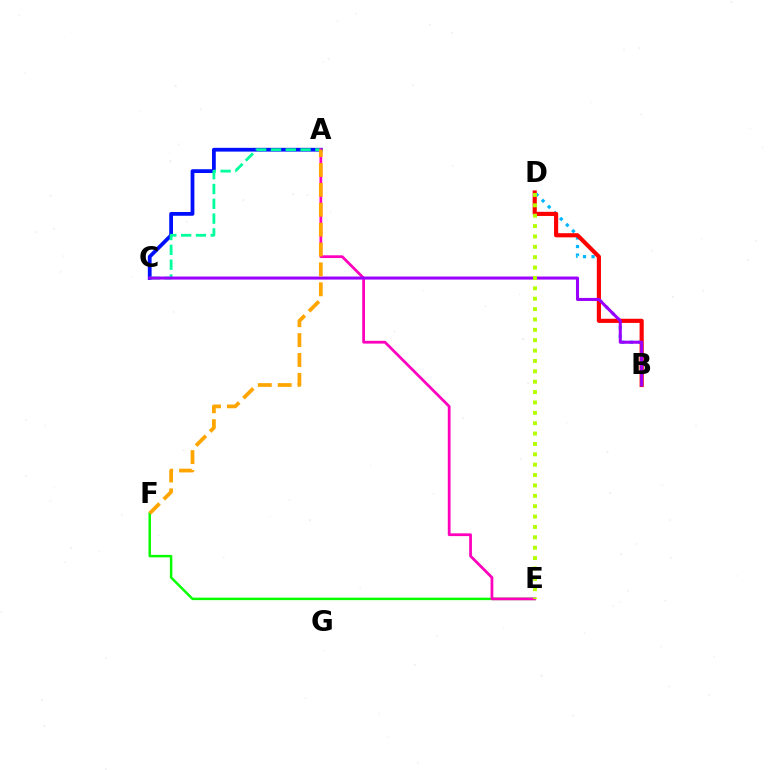{('E', 'F'): [{'color': '#08ff00', 'line_style': 'solid', 'thickness': 1.78}], ('A', 'C'): [{'color': '#0010ff', 'line_style': 'solid', 'thickness': 2.71}, {'color': '#00ff9d', 'line_style': 'dashed', 'thickness': 2.01}], ('B', 'D'): [{'color': '#00b5ff', 'line_style': 'dotted', 'thickness': 2.33}, {'color': '#ff0000', 'line_style': 'solid', 'thickness': 2.98}], ('A', 'E'): [{'color': '#ff00bd', 'line_style': 'solid', 'thickness': 1.98}], ('B', 'C'): [{'color': '#9b00ff', 'line_style': 'solid', 'thickness': 2.19}], ('D', 'E'): [{'color': '#b3ff00', 'line_style': 'dotted', 'thickness': 2.82}], ('A', 'F'): [{'color': '#ffa500', 'line_style': 'dashed', 'thickness': 2.7}]}